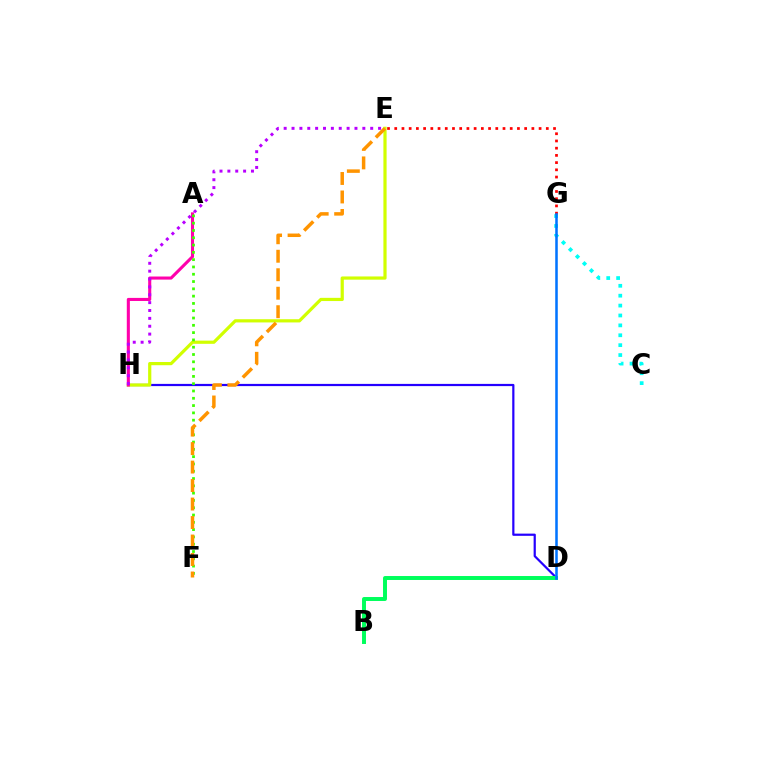{('D', 'H'): [{'color': '#2500ff', 'line_style': 'solid', 'thickness': 1.59}], ('E', 'H'): [{'color': '#d1ff00', 'line_style': 'solid', 'thickness': 2.31}, {'color': '#b900ff', 'line_style': 'dotted', 'thickness': 2.14}], ('A', 'H'): [{'color': '#ff00ac', 'line_style': 'solid', 'thickness': 2.22}], ('C', 'G'): [{'color': '#00fff6', 'line_style': 'dotted', 'thickness': 2.69}], ('E', 'G'): [{'color': '#ff0000', 'line_style': 'dotted', 'thickness': 1.96}], ('A', 'F'): [{'color': '#3dff00', 'line_style': 'dotted', 'thickness': 1.98}], ('B', 'D'): [{'color': '#00ff5c', 'line_style': 'solid', 'thickness': 2.85}], ('E', 'F'): [{'color': '#ff9400', 'line_style': 'dashed', 'thickness': 2.51}], ('D', 'G'): [{'color': '#0074ff', 'line_style': 'solid', 'thickness': 1.83}]}